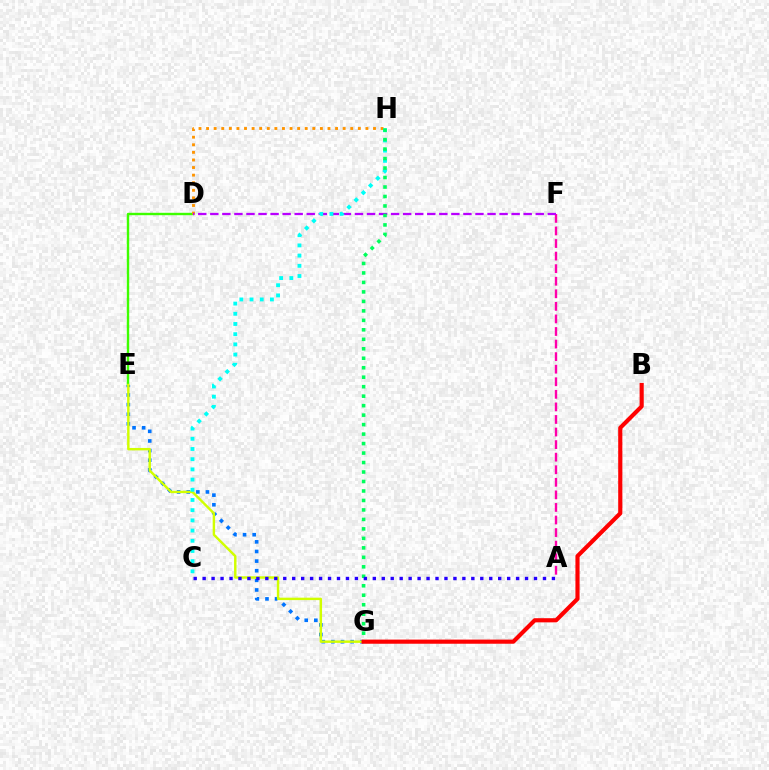{('E', 'G'): [{'color': '#0074ff', 'line_style': 'dotted', 'thickness': 2.61}, {'color': '#d1ff00', 'line_style': 'solid', 'thickness': 1.75}], ('D', 'E'): [{'color': '#3dff00', 'line_style': 'solid', 'thickness': 1.72}], ('D', 'H'): [{'color': '#ff9400', 'line_style': 'dotted', 'thickness': 2.06}], ('A', 'F'): [{'color': '#ff00ac', 'line_style': 'dashed', 'thickness': 1.71}], ('D', 'F'): [{'color': '#b900ff', 'line_style': 'dashed', 'thickness': 1.64}], ('C', 'H'): [{'color': '#00fff6', 'line_style': 'dotted', 'thickness': 2.77}], ('G', 'H'): [{'color': '#00ff5c', 'line_style': 'dotted', 'thickness': 2.58}], ('A', 'C'): [{'color': '#2500ff', 'line_style': 'dotted', 'thickness': 2.43}], ('B', 'G'): [{'color': '#ff0000', 'line_style': 'solid', 'thickness': 2.99}]}